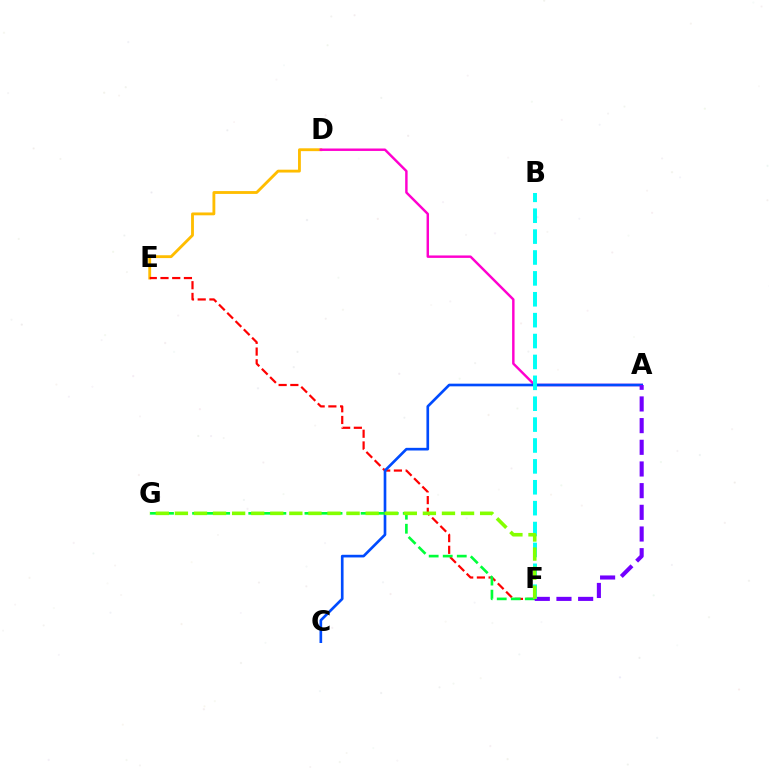{('D', 'E'): [{'color': '#ffbd00', 'line_style': 'solid', 'thickness': 2.04}], ('A', 'D'): [{'color': '#ff00cf', 'line_style': 'solid', 'thickness': 1.76}], ('E', 'F'): [{'color': '#ff0000', 'line_style': 'dashed', 'thickness': 1.59}], ('A', 'C'): [{'color': '#004bff', 'line_style': 'solid', 'thickness': 1.92}], ('F', 'G'): [{'color': '#00ff39', 'line_style': 'dashed', 'thickness': 1.91}, {'color': '#84ff00', 'line_style': 'dashed', 'thickness': 2.59}], ('A', 'F'): [{'color': '#7200ff', 'line_style': 'dashed', 'thickness': 2.94}], ('B', 'F'): [{'color': '#00fff6', 'line_style': 'dashed', 'thickness': 2.84}]}